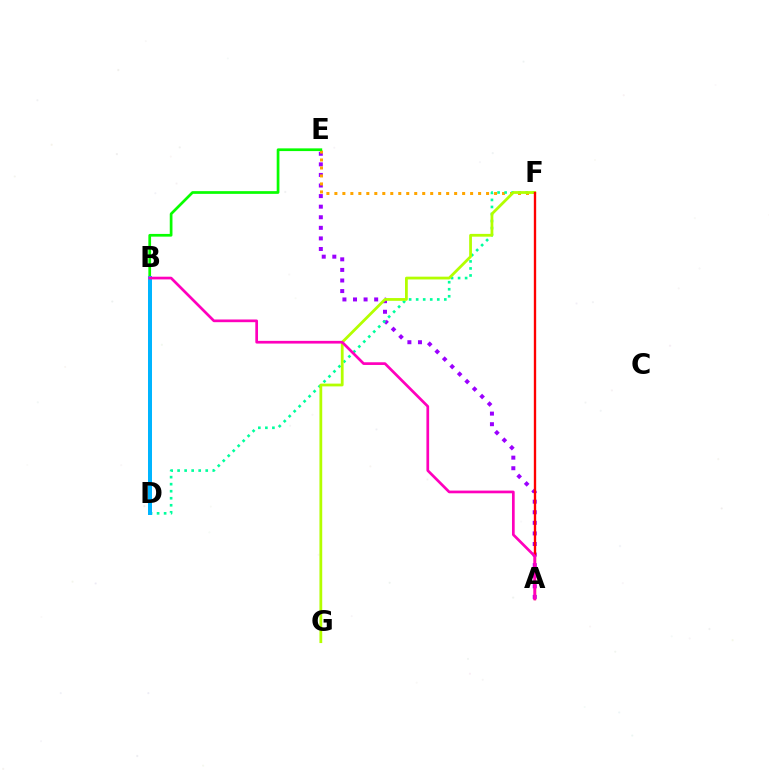{('A', 'E'): [{'color': '#9b00ff', 'line_style': 'dotted', 'thickness': 2.87}], ('E', 'F'): [{'color': '#ffa500', 'line_style': 'dotted', 'thickness': 2.17}], ('D', 'F'): [{'color': '#00ff9d', 'line_style': 'dotted', 'thickness': 1.91}], ('B', 'E'): [{'color': '#08ff00', 'line_style': 'solid', 'thickness': 1.95}], ('F', 'G'): [{'color': '#b3ff00', 'line_style': 'solid', 'thickness': 2.0}], ('B', 'D'): [{'color': '#0010ff', 'line_style': 'dashed', 'thickness': 1.53}, {'color': '#00b5ff', 'line_style': 'solid', 'thickness': 2.88}], ('A', 'F'): [{'color': '#ff0000', 'line_style': 'solid', 'thickness': 1.7}], ('A', 'B'): [{'color': '#ff00bd', 'line_style': 'solid', 'thickness': 1.94}]}